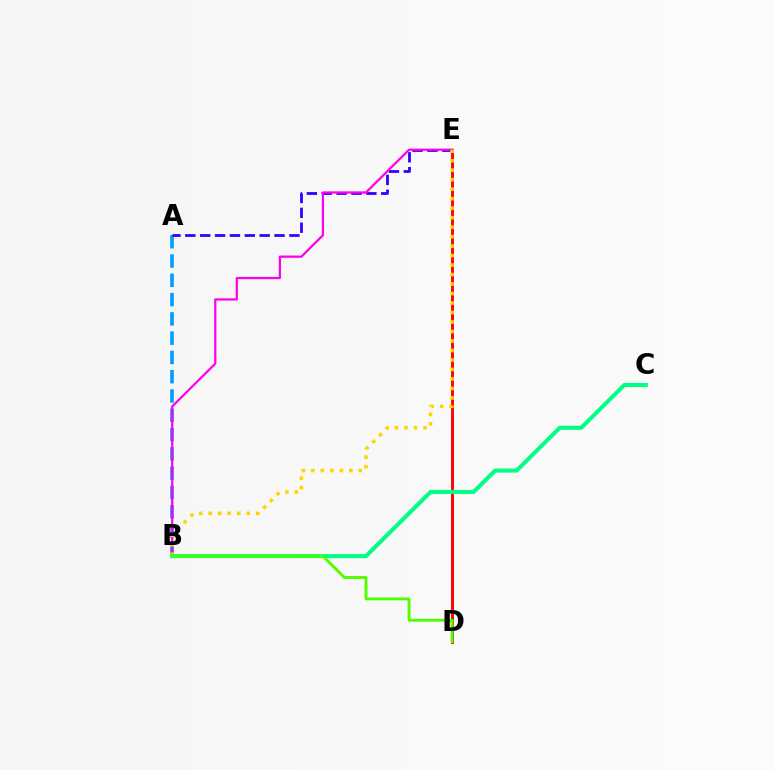{('A', 'B'): [{'color': '#009eff', 'line_style': 'dashed', 'thickness': 2.62}], ('D', 'E'): [{'color': '#ff0000', 'line_style': 'solid', 'thickness': 2.06}], ('A', 'E'): [{'color': '#3700ff', 'line_style': 'dashed', 'thickness': 2.02}], ('B', 'E'): [{'color': '#ff00ed', 'line_style': 'solid', 'thickness': 1.61}, {'color': '#ffd500', 'line_style': 'dotted', 'thickness': 2.58}], ('B', 'C'): [{'color': '#00ff86', 'line_style': 'solid', 'thickness': 2.93}], ('B', 'D'): [{'color': '#4fff00', 'line_style': 'solid', 'thickness': 2.08}]}